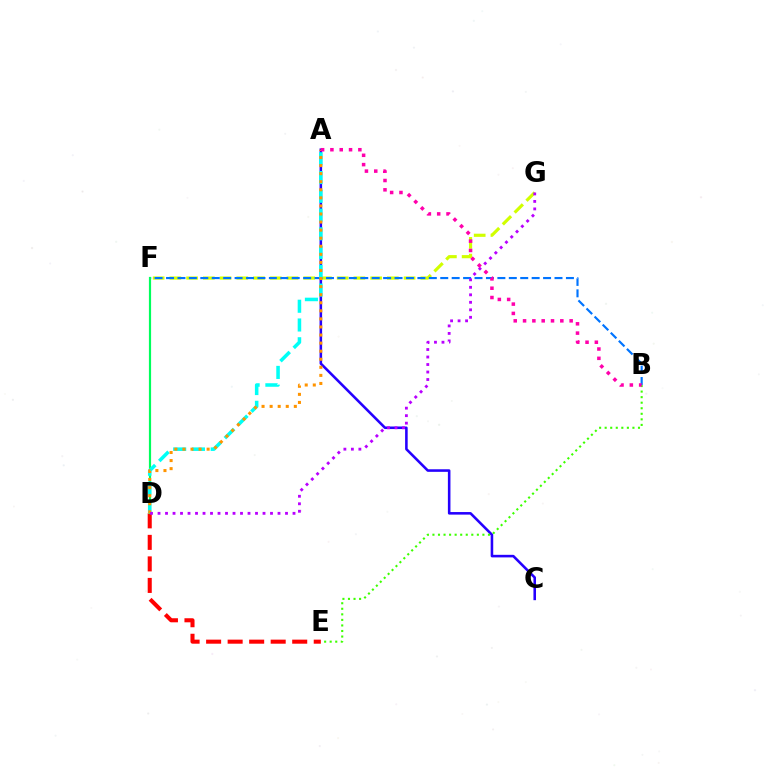{('D', 'E'): [{'color': '#ff0000', 'line_style': 'dashed', 'thickness': 2.92}], ('A', 'C'): [{'color': '#2500ff', 'line_style': 'solid', 'thickness': 1.85}], ('F', 'G'): [{'color': '#d1ff00', 'line_style': 'dashed', 'thickness': 2.27}], ('B', 'F'): [{'color': '#0074ff', 'line_style': 'dashed', 'thickness': 1.55}], ('D', 'F'): [{'color': '#00ff5c', 'line_style': 'solid', 'thickness': 1.57}], ('A', 'D'): [{'color': '#00fff6', 'line_style': 'dashed', 'thickness': 2.55}, {'color': '#ff9400', 'line_style': 'dotted', 'thickness': 2.19}], ('B', 'E'): [{'color': '#3dff00', 'line_style': 'dotted', 'thickness': 1.51}], ('D', 'G'): [{'color': '#b900ff', 'line_style': 'dotted', 'thickness': 2.04}], ('A', 'B'): [{'color': '#ff00ac', 'line_style': 'dotted', 'thickness': 2.53}]}